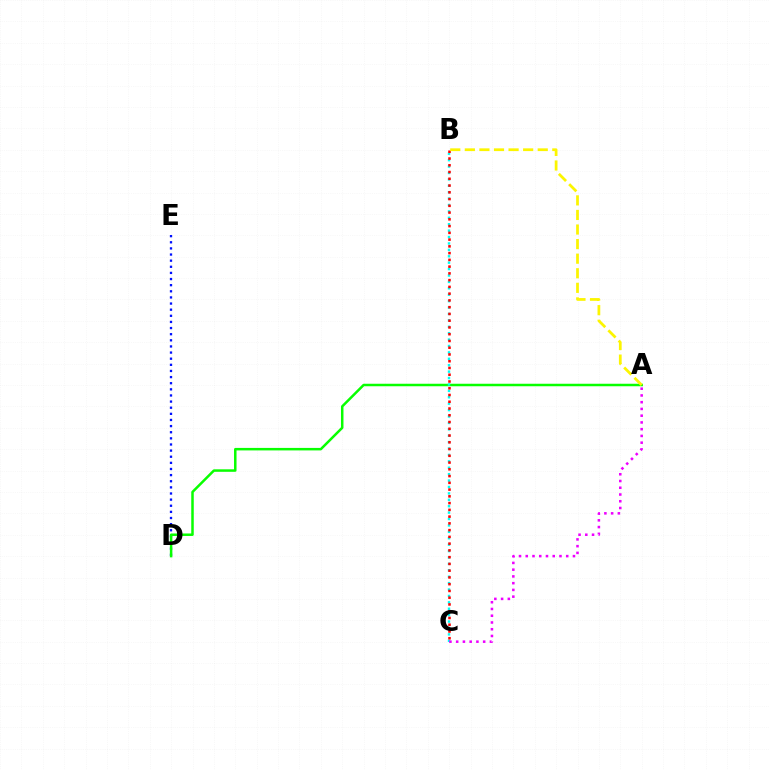{('D', 'E'): [{'color': '#0010ff', 'line_style': 'dotted', 'thickness': 1.66}], ('A', 'D'): [{'color': '#08ff00', 'line_style': 'solid', 'thickness': 1.8}], ('B', 'C'): [{'color': '#00fff6', 'line_style': 'dotted', 'thickness': 1.74}, {'color': '#ff0000', 'line_style': 'dotted', 'thickness': 1.84}], ('A', 'C'): [{'color': '#ee00ff', 'line_style': 'dotted', 'thickness': 1.83}], ('A', 'B'): [{'color': '#fcf500', 'line_style': 'dashed', 'thickness': 1.98}]}